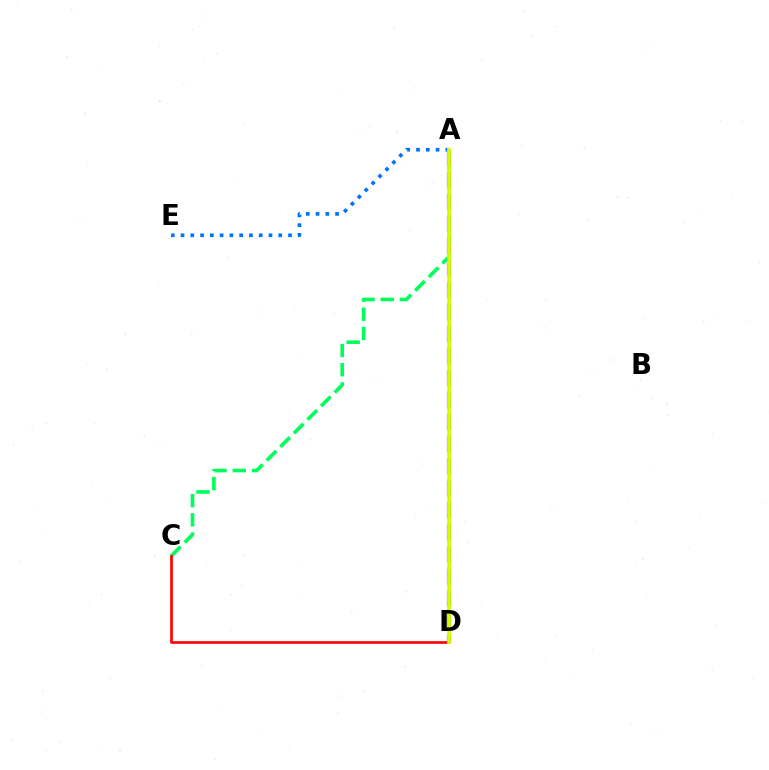{('A', 'C'): [{'color': '#00ff5c', 'line_style': 'dashed', 'thickness': 2.61}], ('A', 'D'): [{'color': '#b900ff', 'line_style': 'dashed', 'thickness': 3.0}, {'color': '#d1ff00', 'line_style': 'solid', 'thickness': 2.71}], ('C', 'D'): [{'color': '#ff0000', 'line_style': 'solid', 'thickness': 1.93}], ('A', 'E'): [{'color': '#0074ff', 'line_style': 'dotted', 'thickness': 2.66}]}